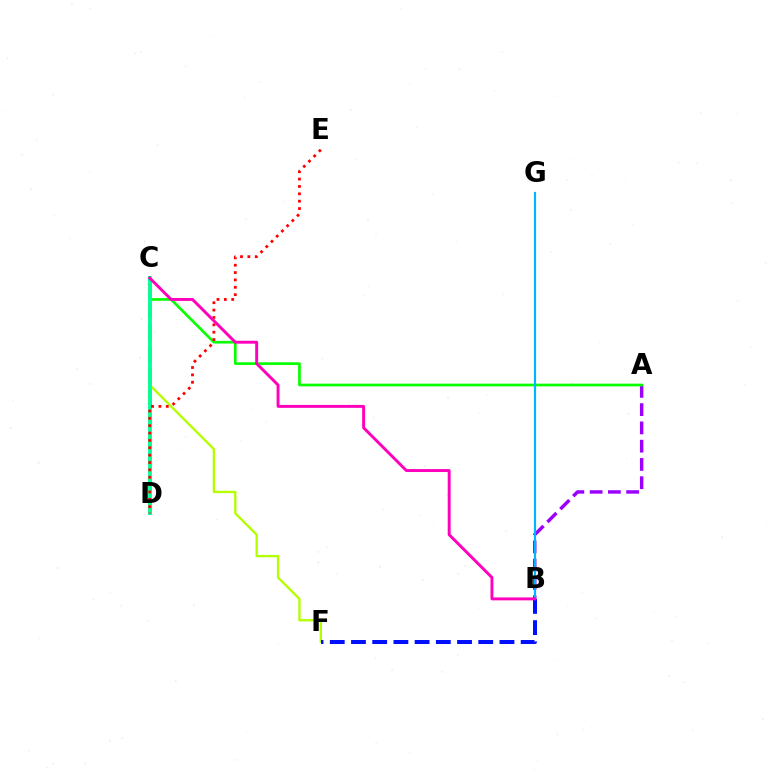{('C', 'F'): [{'color': '#b3ff00', 'line_style': 'solid', 'thickness': 1.68}], ('A', 'B'): [{'color': '#9b00ff', 'line_style': 'dashed', 'thickness': 2.48}], ('A', 'C'): [{'color': '#08ff00', 'line_style': 'solid', 'thickness': 1.93}], ('B', 'F'): [{'color': '#0010ff', 'line_style': 'dashed', 'thickness': 2.88}], ('C', 'D'): [{'color': '#ffa500', 'line_style': 'dashed', 'thickness': 2.94}, {'color': '#00ff9d', 'line_style': 'solid', 'thickness': 2.74}], ('B', 'G'): [{'color': '#00b5ff', 'line_style': 'solid', 'thickness': 1.58}], ('D', 'E'): [{'color': '#ff0000', 'line_style': 'dotted', 'thickness': 2.0}], ('B', 'C'): [{'color': '#ff00bd', 'line_style': 'solid', 'thickness': 2.1}]}